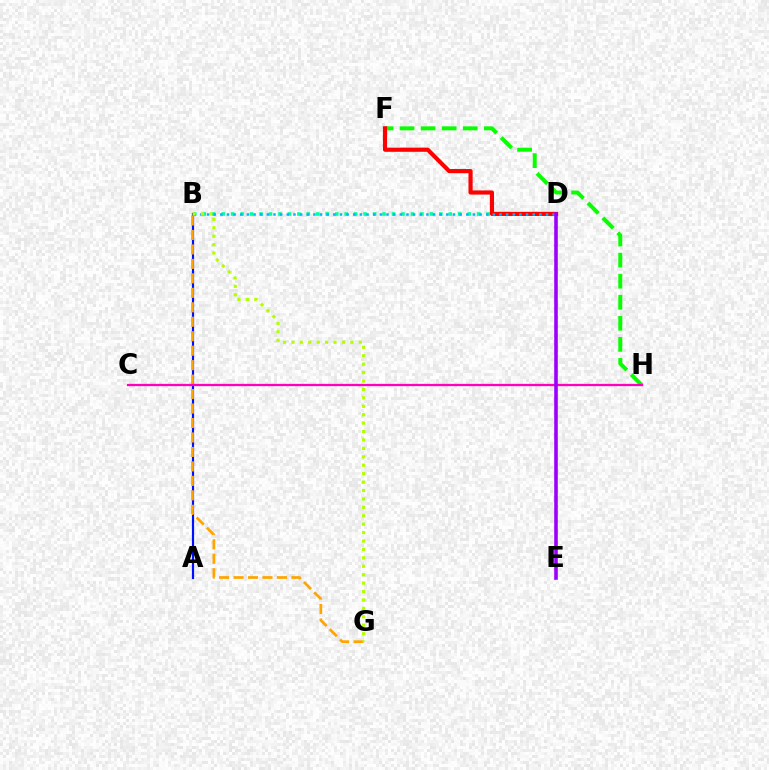{('A', 'B'): [{'color': '#0010ff', 'line_style': 'solid', 'thickness': 1.58}], ('B', 'G'): [{'color': '#ffa500', 'line_style': 'dashed', 'thickness': 1.96}, {'color': '#b3ff00', 'line_style': 'dotted', 'thickness': 2.29}], ('B', 'D'): [{'color': '#00ff9d', 'line_style': 'dotted', 'thickness': 2.57}, {'color': '#00b5ff', 'line_style': 'dotted', 'thickness': 1.81}], ('F', 'H'): [{'color': '#08ff00', 'line_style': 'dashed', 'thickness': 2.86}], ('D', 'F'): [{'color': '#ff0000', 'line_style': 'solid', 'thickness': 2.99}], ('C', 'H'): [{'color': '#ff00bd', 'line_style': 'solid', 'thickness': 1.65}], ('D', 'E'): [{'color': '#9b00ff', 'line_style': 'solid', 'thickness': 2.58}]}